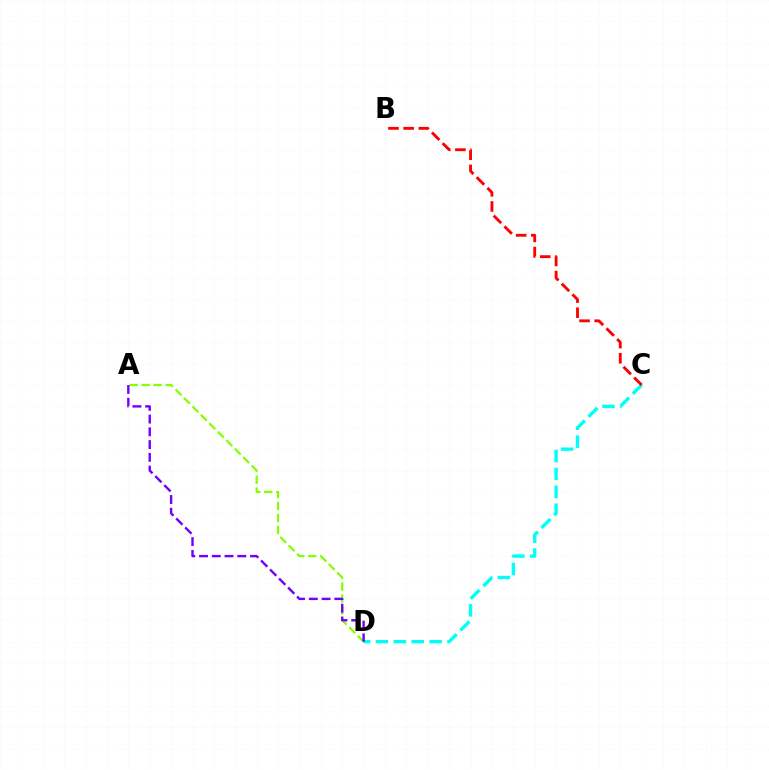{('A', 'D'): [{'color': '#84ff00', 'line_style': 'dashed', 'thickness': 1.62}, {'color': '#7200ff', 'line_style': 'dashed', 'thickness': 1.73}], ('C', 'D'): [{'color': '#00fff6', 'line_style': 'dashed', 'thickness': 2.43}], ('B', 'C'): [{'color': '#ff0000', 'line_style': 'dashed', 'thickness': 2.06}]}